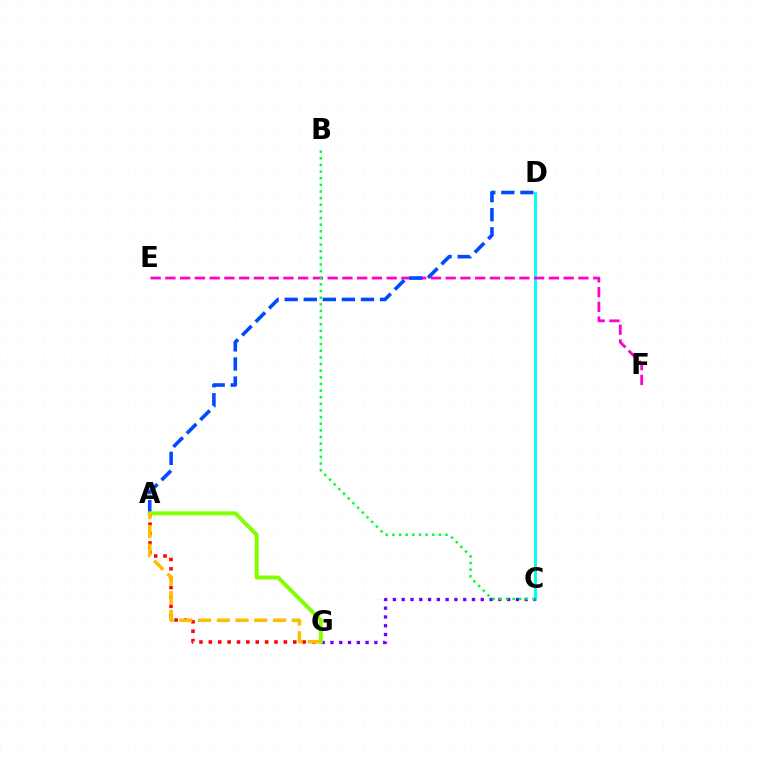{('C', 'D'): [{'color': '#00fff6', 'line_style': 'solid', 'thickness': 2.12}], ('A', 'G'): [{'color': '#ff0000', 'line_style': 'dotted', 'thickness': 2.55}, {'color': '#84ff00', 'line_style': 'solid', 'thickness': 2.85}, {'color': '#ffbd00', 'line_style': 'dashed', 'thickness': 2.54}], ('E', 'F'): [{'color': '#ff00cf', 'line_style': 'dashed', 'thickness': 2.0}], ('A', 'D'): [{'color': '#004bff', 'line_style': 'dashed', 'thickness': 2.59}], ('C', 'G'): [{'color': '#7200ff', 'line_style': 'dotted', 'thickness': 2.39}], ('B', 'C'): [{'color': '#00ff39', 'line_style': 'dotted', 'thickness': 1.8}]}